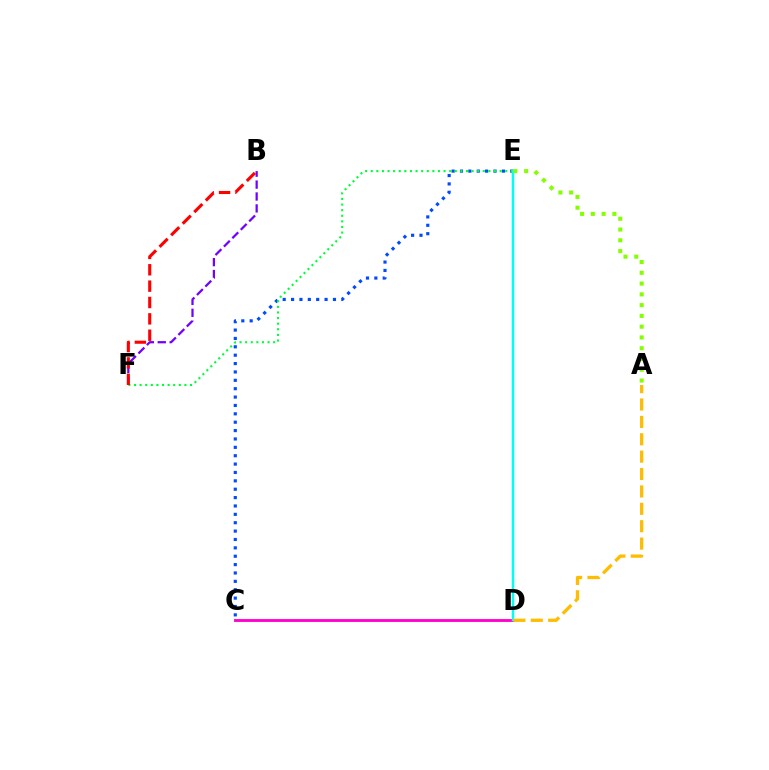{('C', 'E'): [{'color': '#004bff', 'line_style': 'dotted', 'thickness': 2.28}], ('C', 'D'): [{'color': '#ff00cf', 'line_style': 'solid', 'thickness': 2.06}], ('E', 'F'): [{'color': '#00ff39', 'line_style': 'dotted', 'thickness': 1.52}], ('D', 'E'): [{'color': '#00fff6', 'line_style': 'solid', 'thickness': 1.76}], ('A', 'E'): [{'color': '#84ff00', 'line_style': 'dotted', 'thickness': 2.93}], ('B', 'F'): [{'color': '#7200ff', 'line_style': 'dashed', 'thickness': 1.62}, {'color': '#ff0000', 'line_style': 'dashed', 'thickness': 2.22}], ('A', 'D'): [{'color': '#ffbd00', 'line_style': 'dashed', 'thickness': 2.36}]}